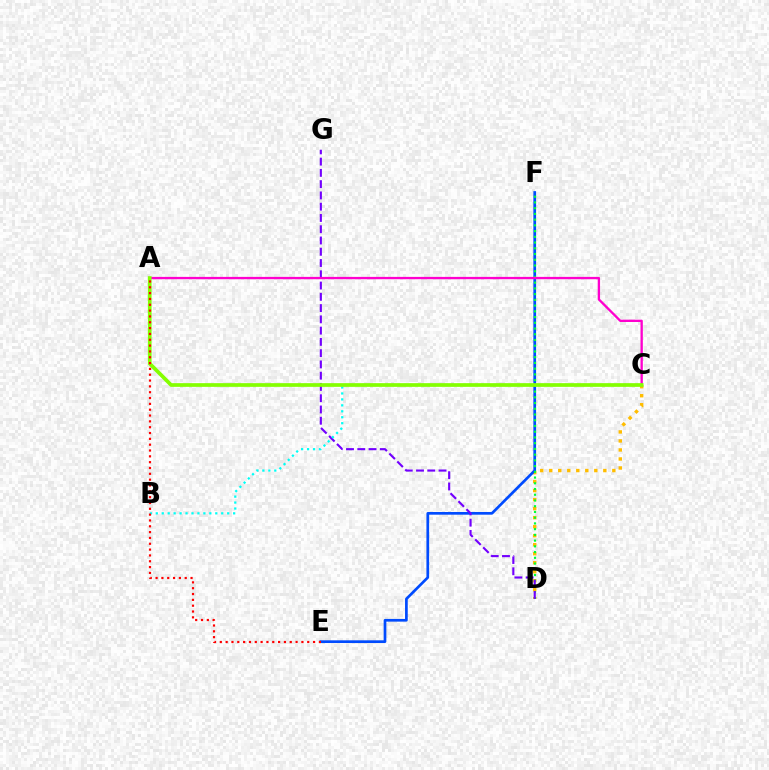{('C', 'D'): [{'color': '#ffbd00', 'line_style': 'dotted', 'thickness': 2.45}], ('E', 'F'): [{'color': '#004bff', 'line_style': 'solid', 'thickness': 1.94}], ('D', 'F'): [{'color': '#00ff39', 'line_style': 'dotted', 'thickness': 1.56}], ('D', 'G'): [{'color': '#7200ff', 'line_style': 'dashed', 'thickness': 1.53}], ('A', 'C'): [{'color': '#ff00cf', 'line_style': 'solid', 'thickness': 1.68}, {'color': '#84ff00', 'line_style': 'solid', 'thickness': 2.66}], ('B', 'C'): [{'color': '#00fff6', 'line_style': 'dotted', 'thickness': 1.62}], ('A', 'E'): [{'color': '#ff0000', 'line_style': 'dotted', 'thickness': 1.58}]}